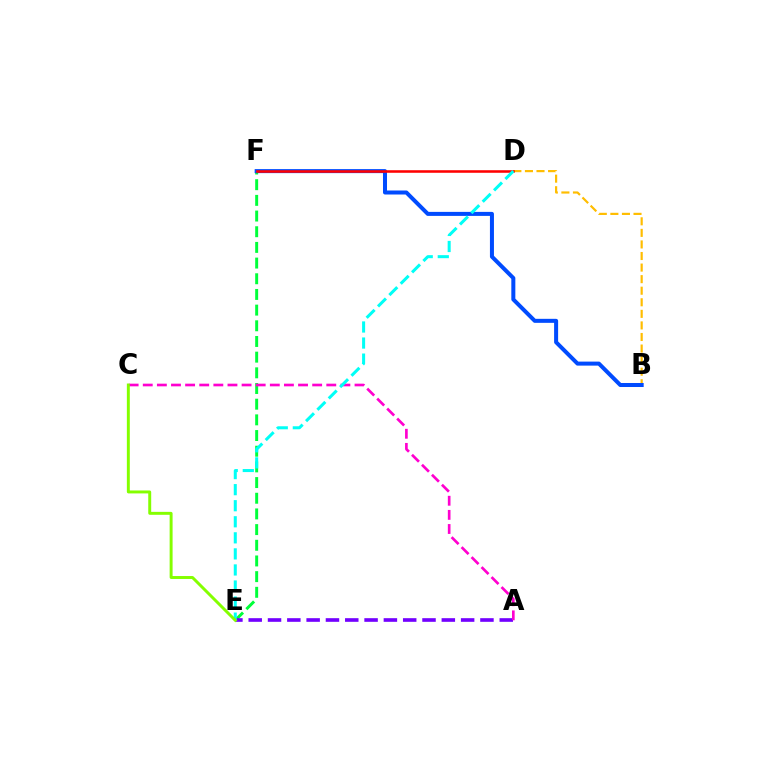{('B', 'D'): [{'color': '#ffbd00', 'line_style': 'dashed', 'thickness': 1.57}], ('E', 'F'): [{'color': '#00ff39', 'line_style': 'dashed', 'thickness': 2.13}], ('A', 'E'): [{'color': '#7200ff', 'line_style': 'dashed', 'thickness': 2.62}], ('B', 'F'): [{'color': '#004bff', 'line_style': 'solid', 'thickness': 2.89}], ('D', 'F'): [{'color': '#ff0000', 'line_style': 'solid', 'thickness': 1.84}], ('A', 'C'): [{'color': '#ff00cf', 'line_style': 'dashed', 'thickness': 1.92}], ('D', 'E'): [{'color': '#00fff6', 'line_style': 'dashed', 'thickness': 2.18}], ('C', 'E'): [{'color': '#84ff00', 'line_style': 'solid', 'thickness': 2.12}]}